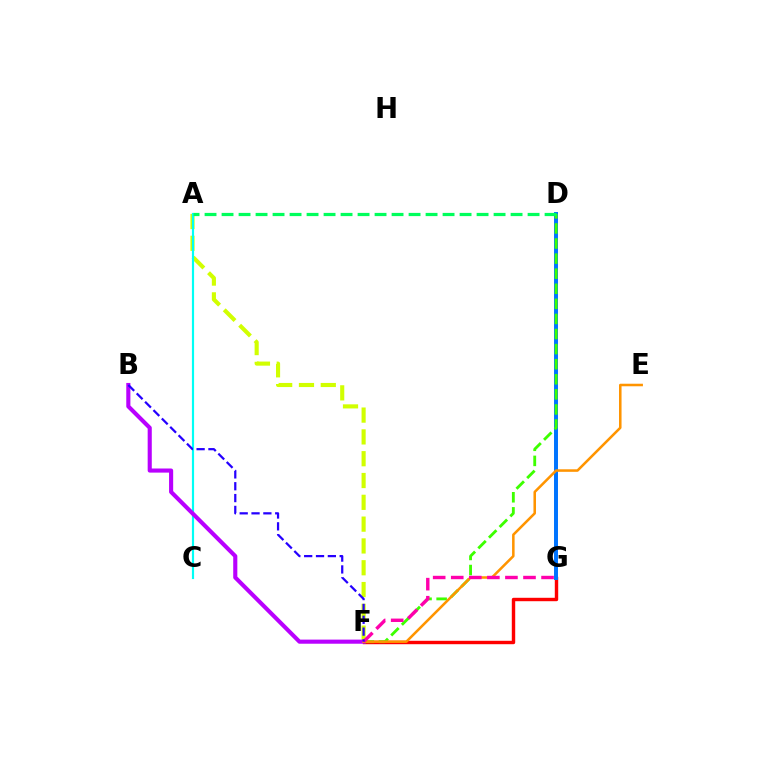{('A', 'F'): [{'color': '#d1ff00', 'line_style': 'dashed', 'thickness': 2.96}], ('F', 'G'): [{'color': '#ff0000', 'line_style': 'solid', 'thickness': 2.46}, {'color': '#ff00ac', 'line_style': 'dashed', 'thickness': 2.45}], ('D', 'G'): [{'color': '#0074ff', 'line_style': 'solid', 'thickness': 2.85}], ('A', 'C'): [{'color': '#00fff6', 'line_style': 'solid', 'thickness': 1.56}], ('B', 'F'): [{'color': '#b900ff', 'line_style': 'solid', 'thickness': 2.96}, {'color': '#2500ff', 'line_style': 'dashed', 'thickness': 1.61}], ('D', 'F'): [{'color': '#3dff00', 'line_style': 'dashed', 'thickness': 2.05}], ('E', 'F'): [{'color': '#ff9400', 'line_style': 'solid', 'thickness': 1.83}], ('A', 'D'): [{'color': '#00ff5c', 'line_style': 'dashed', 'thickness': 2.31}]}